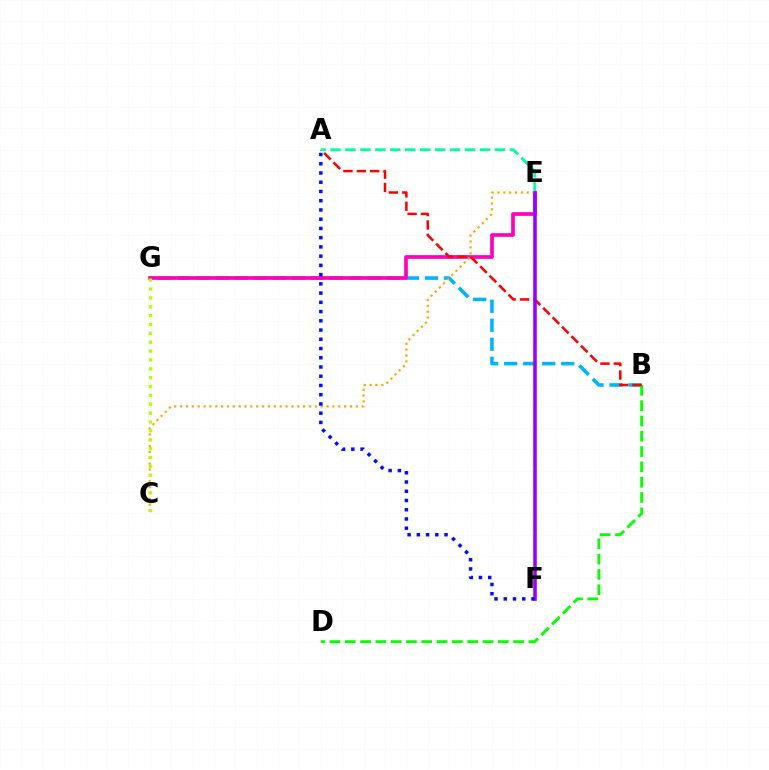{('B', 'G'): [{'color': '#00b5ff', 'line_style': 'dashed', 'thickness': 2.59}], ('B', 'D'): [{'color': '#08ff00', 'line_style': 'dashed', 'thickness': 2.08}], ('E', 'G'): [{'color': '#ff00bd', 'line_style': 'solid', 'thickness': 2.65}], ('A', 'B'): [{'color': '#ff0000', 'line_style': 'dashed', 'thickness': 1.82}], ('A', 'E'): [{'color': '#00ff9d', 'line_style': 'dashed', 'thickness': 2.03}], ('C', 'E'): [{'color': '#ffa500', 'line_style': 'dotted', 'thickness': 1.59}], ('C', 'G'): [{'color': '#b3ff00', 'line_style': 'dotted', 'thickness': 2.41}], ('E', 'F'): [{'color': '#9b00ff', 'line_style': 'solid', 'thickness': 2.57}], ('A', 'F'): [{'color': '#0010ff', 'line_style': 'dotted', 'thickness': 2.51}]}